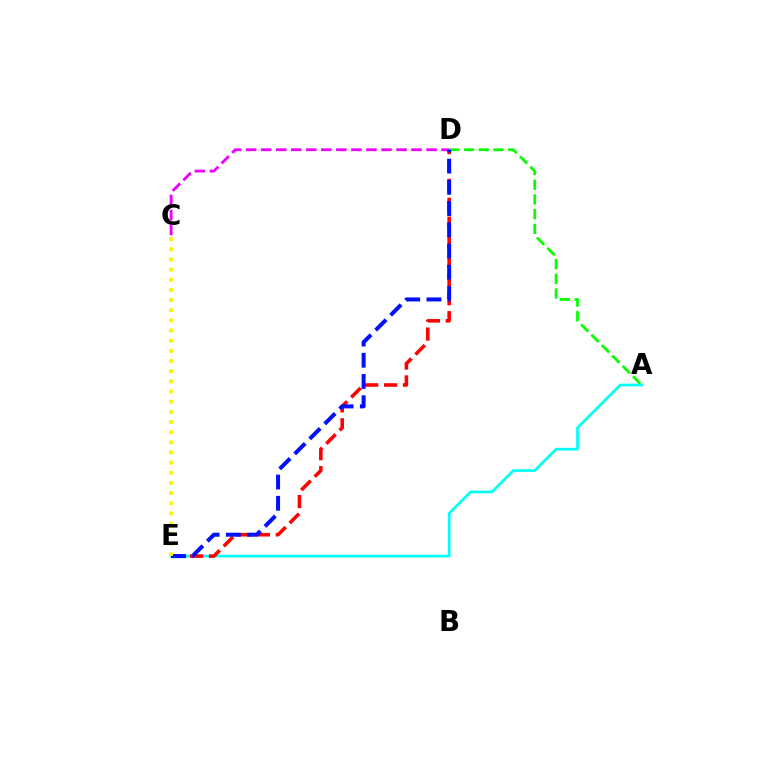{('A', 'E'): [{'color': '#00fff6', 'line_style': 'solid', 'thickness': 1.95}], ('D', 'E'): [{'color': '#ff0000', 'line_style': 'dashed', 'thickness': 2.57}, {'color': '#0010ff', 'line_style': 'dashed', 'thickness': 2.88}], ('C', 'D'): [{'color': '#ee00ff', 'line_style': 'dashed', 'thickness': 2.04}], ('A', 'D'): [{'color': '#08ff00', 'line_style': 'dashed', 'thickness': 2.0}], ('C', 'E'): [{'color': '#fcf500', 'line_style': 'dotted', 'thickness': 2.76}]}